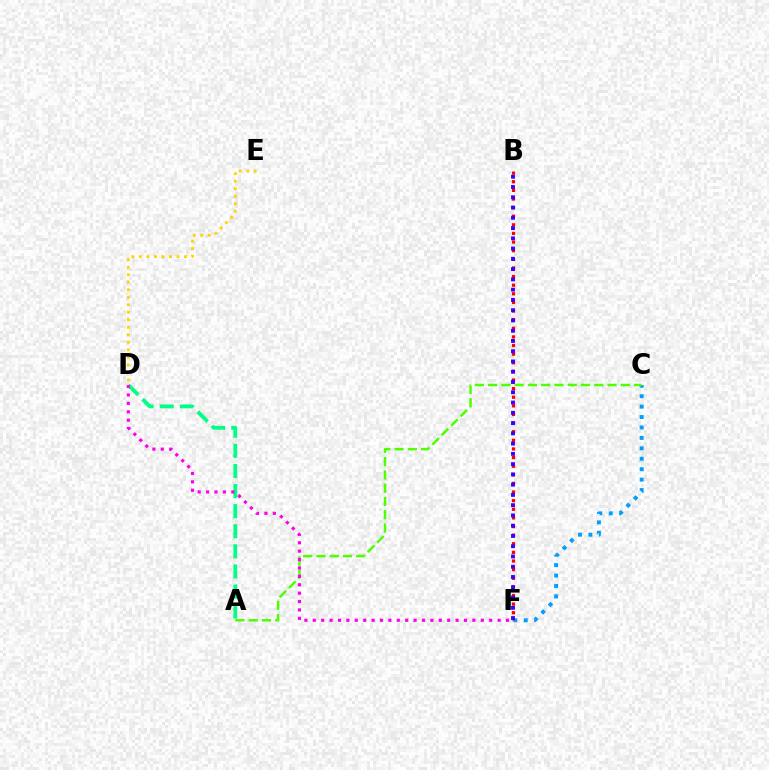{('C', 'F'): [{'color': '#009eff', 'line_style': 'dotted', 'thickness': 2.83}], ('D', 'E'): [{'color': '#ffd500', 'line_style': 'dotted', 'thickness': 2.04}], ('A', 'C'): [{'color': '#4fff00', 'line_style': 'dashed', 'thickness': 1.8}], ('B', 'F'): [{'color': '#ff0000', 'line_style': 'dotted', 'thickness': 2.34}, {'color': '#3700ff', 'line_style': 'dotted', 'thickness': 2.79}], ('A', 'D'): [{'color': '#00ff86', 'line_style': 'dashed', 'thickness': 2.73}], ('D', 'F'): [{'color': '#ff00ed', 'line_style': 'dotted', 'thickness': 2.28}]}